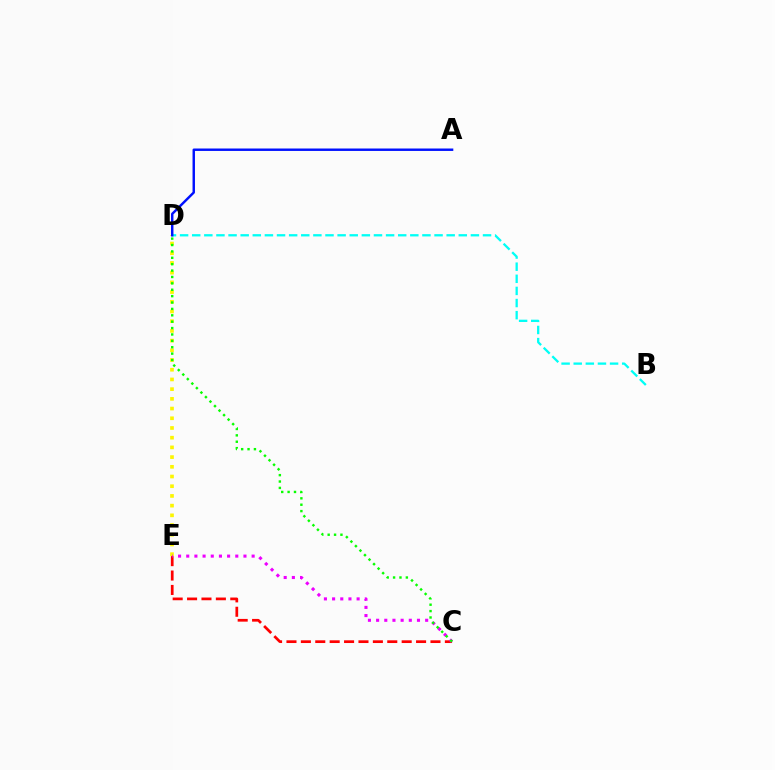{('D', 'E'): [{'color': '#fcf500', 'line_style': 'dotted', 'thickness': 2.64}], ('B', 'D'): [{'color': '#00fff6', 'line_style': 'dashed', 'thickness': 1.65}], ('A', 'D'): [{'color': '#0010ff', 'line_style': 'solid', 'thickness': 1.75}], ('C', 'E'): [{'color': '#ff0000', 'line_style': 'dashed', 'thickness': 1.96}, {'color': '#ee00ff', 'line_style': 'dotted', 'thickness': 2.22}], ('C', 'D'): [{'color': '#08ff00', 'line_style': 'dotted', 'thickness': 1.74}]}